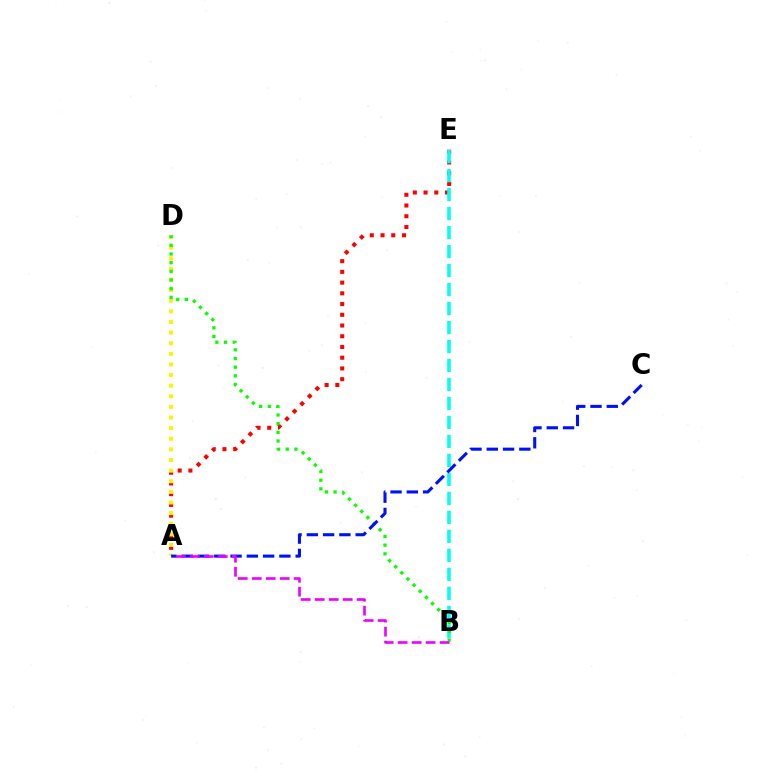{('A', 'E'): [{'color': '#ff0000', 'line_style': 'dotted', 'thickness': 2.91}], ('B', 'E'): [{'color': '#00fff6', 'line_style': 'dashed', 'thickness': 2.58}], ('A', 'D'): [{'color': '#fcf500', 'line_style': 'dotted', 'thickness': 2.89}], ('B', 'D'): [{'color': '#08ff00', 'line_style': 'dotted', 'thickness': 2.36}], ('A', 'C'): [{'color': '#0010ff', 'line_style': 'dashed', 'thickness': 2.21}], ('A', 'B'): [{'color': '#ee00ff', 'line_style': 'dashed', 'thickness': 1.9}]}